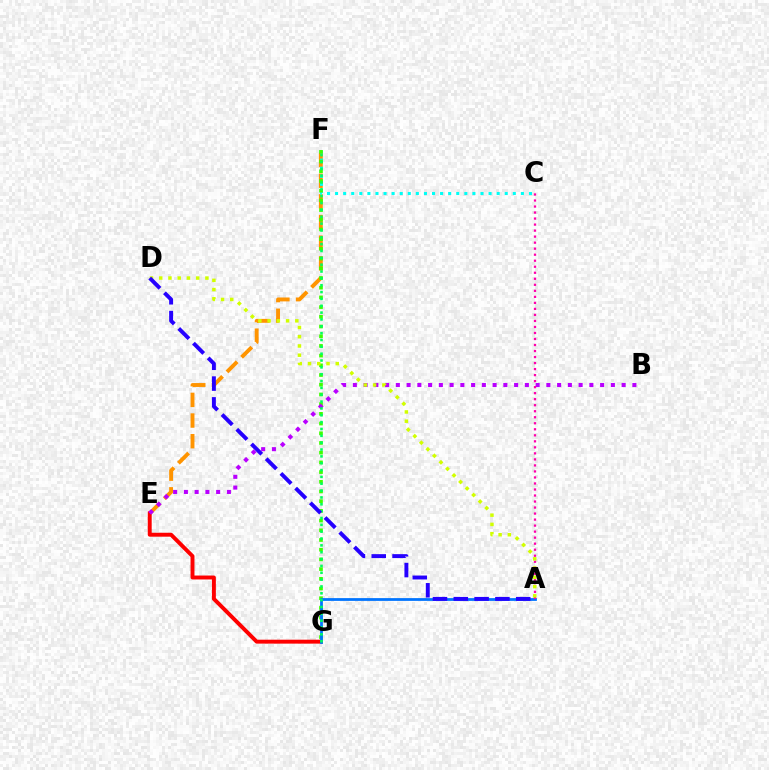{('E', 'F'): [{'color': '#ff9400', 'line_style': 'dashed', 'thickness': 2.81}], ('E', 'G'): [{'color': '#ff0000', 'line_style': 'solid', 'thickness': 2.83}], ('C', 'F'): [{'color': '#00fff6', 'line_style': 'dotted', 'thickness': 2.2}], ('F', 'G'): [{'color': '#3dff00', 'line_style': 'dotted', 'thickness': 2.64}, {'color': '#00ff5c', 'line_style': 'dotted', 'thickness': 1.86}], ('B', 'E'): [{'color': '#b900ff', 'line_style': 'dotted', 'thickness': 2.92}], ('A', 'G'): [{'color': '#0074ff', 'line_style': 'solid', 'thickness': 2.0}], ('A', 'C'): [{'color': '#ff00ac', 'line_style': 'dotted', 'thickness': 1.64}], ('A', 'D'): [{'color': '#d1ff00', 'line_style': 'dotted', 'thickness': 2.51}, {'color': '#2500ff', 'line_style': 'dashed', 'thickness': 2.83}]}